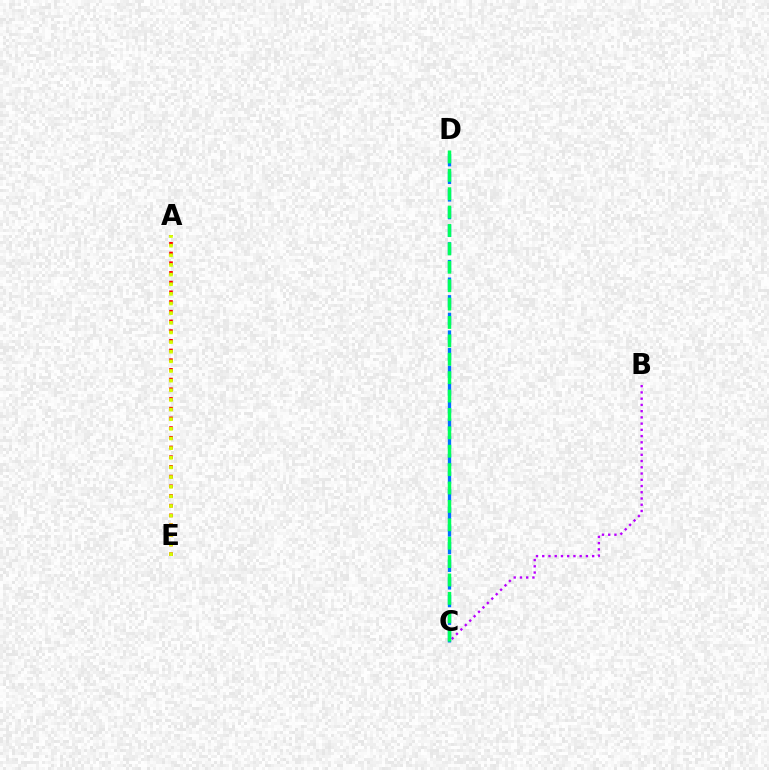{('A', 'E'): [{'color': '#ff0000', 'line_style': 'dotted', 'thickness': 2.64}, {'color': '#d1ff00', 'line_style': 'dotted', 'thickness': 2.62}], ('B', 'C'): [{'color': '#b900ff', 'line_style': 'dotted', 'thickness': 1.7}], ('C', 'D'): [{'color': '#0074ff', 'line_style': 'dashed', 'thickness': 2.4}, {'color': '#00ff5c', 'line_style': 'dashed', 'thickness': 2.5}]}